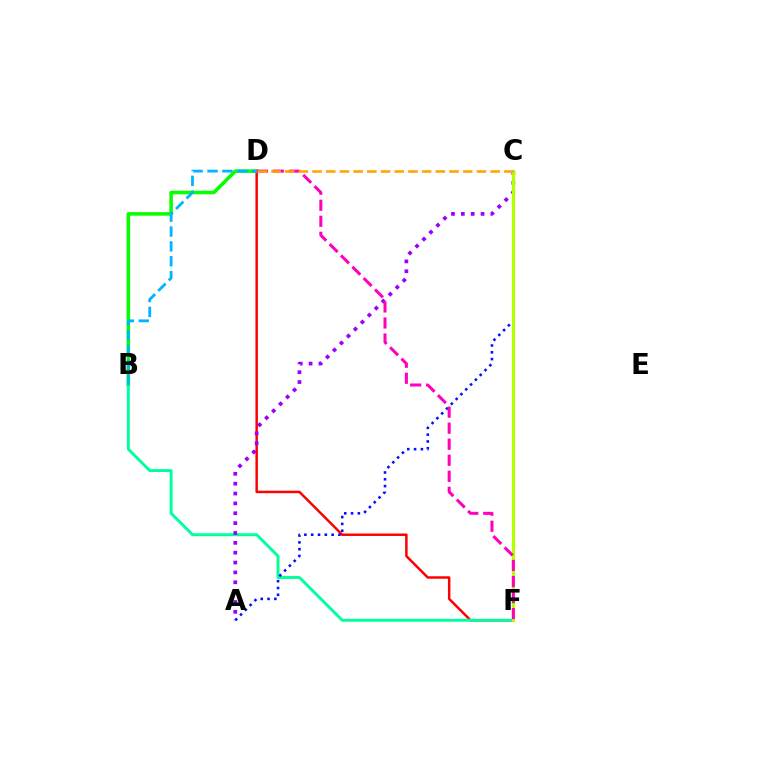{('D', 'F'): [{'color': '#ff0000', 'line_style': 'solid', 'thickness': 1.79}, {'color': '#ff00bd', 'line_style': 'dashed', 'thickness': 2.18}], ('B', 'D'): [{'color': '#08ff00', 'line_style': 'solid', 'thickness': 2.57}, {'color': '#00b5ff', 'line_style': 'dashed', 'thickness': 2.02}], ('B', 'F'): [{'color': '#00ff9d', 'line_style': 'solid', 'thickness': 2.11}], ('A', 'C'): [{'color': '#0010ff', 'line_style': 'dotted', 'thickness': 1.85}, {'color': '#9b00ff', 'line_style': 'dotted', 'thickness': 2.68}], ('C', 'F'): [{'color': '#b3ff00', 'line_style': 'solid', 'thickness': 2.31}], ('C', 'D'): [{'color': '#ffa500', 'line_style': 'dashed', 'thickness': 1.86}]}